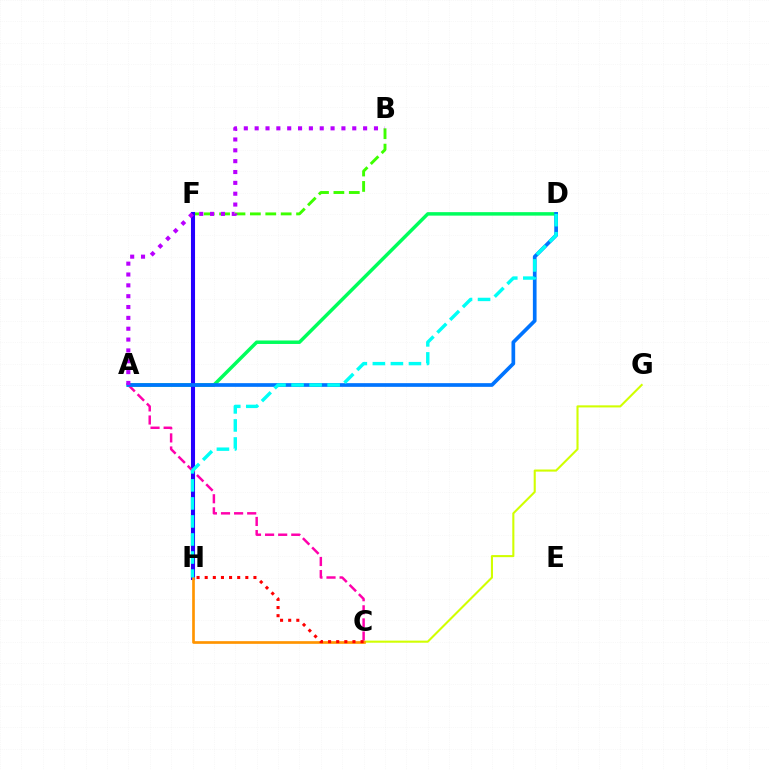{('A', 'D'): [{'color': '#00ff5c', 'line_style': 'solid', 'thickness': 2.51}, {'color': '#0074ff', 'line_style': 'solid', 'thickness': 2.66}], ('B', 'F'): [{'color': '#3dff00', 'line_style': 'dashed', 'thickness': 2.09}], ('F', 'H'): [{'color': '#2500ff', 'line_style': 'solid', 'thickness': 2.93}], ('C', 'G'): [{'color': '#d1ff00', 'line_style': 'solid', 'thickness': 1.5}], ('A', 'C'): [{'color': '#ff00ac', 'line_style': 'dashed', 'thickness': 1.78}], ('C', 'H'): [{'color': '#ff9400', 'line_style': 'solid', 'thickness': 1.93}, {'color': '#ff0000', 'line_style': 'dotted', 'thickness': 2.21}], ('A', 'B'): [{'color': '#b900ff', 'line_style': 'dotted', 'thickness': 2.95}], ('D', 'H'): [{'color': '#00fff6', 'line_style': 'dashed', 'thickness': 2.45}]}